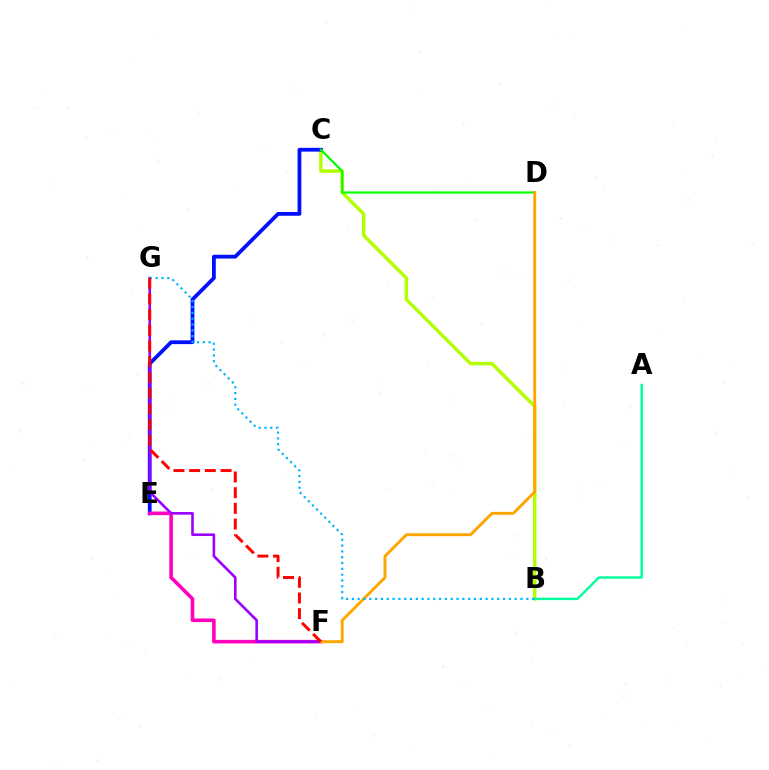{('B', 'C'): [{'color': '#b3ff00', 'line_style': 'solid', 'thickness': 2.47}], ('C', 'E'): [{'color': '#0010ff', 'line_style': 'solid', 'thickness': 2.73}], ('C', 'D'): [{'color': '#08ff00', 'line_style': 'solid', 'thickness': 1.58}], ('E', 'F'): [{'color': '#ff00bd', 'line_style': 'solid', 'thickness': 2.59}], ('F', 'G'): [{'color': '#9b00ff', 'line_style': 'solid', 'thickness': 1.88}, {'color': '#ff0000', 'line_style': 'dashed', 'thickness': 2.13}], ('A', 'B'): [{'color': '#00ff9d', 'line_style': 'solid', 'thickness': 1.73}], ('D', 'F'): [{'color': '#ffa500', 'line_style': 'solid', 'thickness': 2.1}], ('B', 'G'): [{'color': '#00b5ff', 'line_style': 'dotted', 'thickness': 1.58}]}